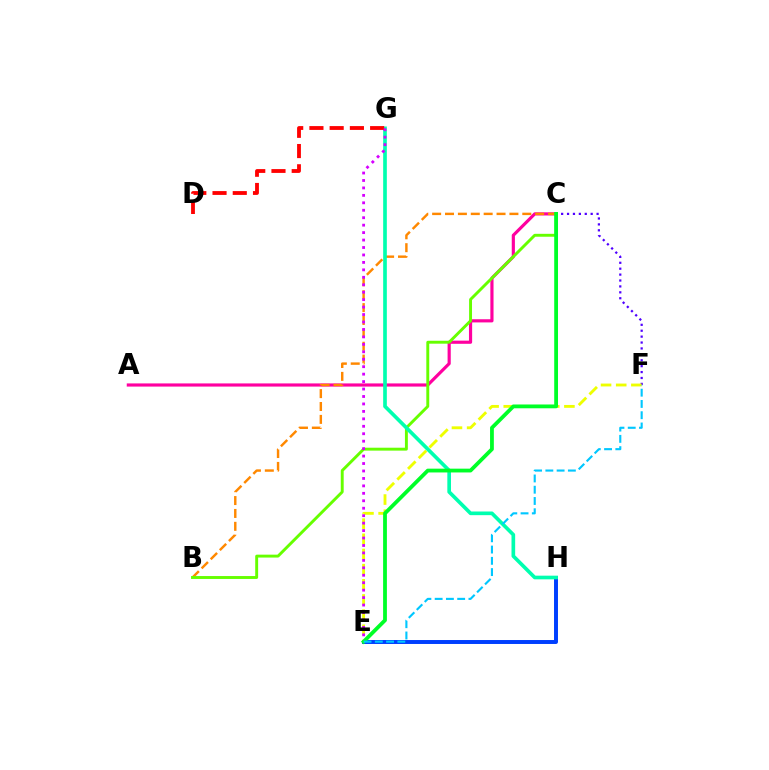{('A', 'C'): [{'color': '#ff00a0', 'line_style': 'solid', 'thickness': 2.28}], ('B', 'C'): [{'color': '#ff8800', 'line_style': 'dashed', 'thickness': 1.75}, {'color': '#66ff00', 'line_style': 'solid', 'thickness': 2.1}], ('E', 'H'): [{'color': '#003fff', 'line_style': 'solid', 'thickness': 2.85}], ('C', 'F'): [{'color': '#4f00ff', 'line_style': 'dotted', 'thickness': 1.6}], ('E', 'F'): [{'color': '#eeff00', 'line_style': 'dashed', 'thickness': 2.06}, {'color': '#00c7ff', 'line_style': 'dashed', 'thickness': 1.53}], ('G', 'H'): [{'color': '#00ffaf', 'line_style': 'solid', 'thickness': 2.64}], ('D', 'G'): [{'color': '#ff0000', 'line_style': 'dashed', 'thickness': 2.75}], ('E', 'G'): [{'color': '#d600ff', 'line_style': 'dotted', 'thickness': 2.02}], ('C', 'E'): [{'color': '#00ff27', 'line_style': 'solid', 'thickness': 2.73}]}